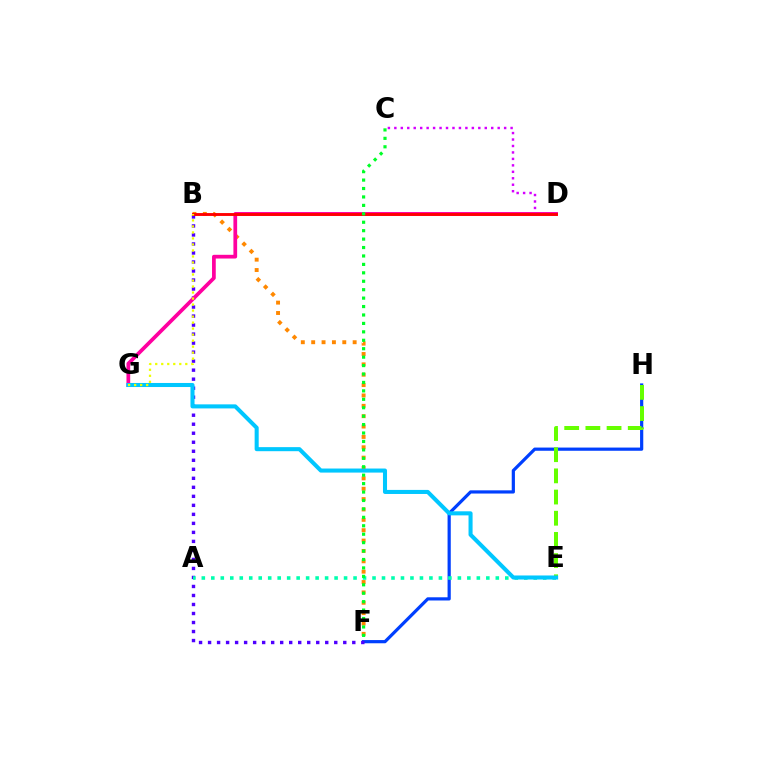{('B', 'F'): [{'color': '#ff8800', 'line_style': 'dotted', 'thickness': 2.82}, {'color': '#4f00ff', 'line_style': 'dotted', 'thickness': 2.45}], ('F', 'H'): [{'color': '#003fff', 'line_style': 'solid', 'thickness': 2.3}], ('D', 'G'): [{'color': '#ff00a0', 'line_style': 'solid', 'thickness': 2.68}], ('A', 'E'): [{'color': '#00ffaf', 'line_style': 'dotted', 'thickness': 2.58}], ('C', 'D'): [{'color': '#d600ff', 'line_style': 'dotted', 'thickness': 1.75}], ('B', 'D'): [{'color': '#ff0000', 'line_style': 'solid', 'thickness': 2.07}], ('E', 'H'): [{'color': '#66ff00', 'line_style': 'dashed', 'thickness': 2.88}], ('E', 'G'): [{'color': '#00c7ff', 'line_style': 'solid', 'thickness': 2.92}], ('C', 'F'): [{'color': '#00ff27', 'line_style': 'dotted', 'thickness': 2.29}], ('B', 'G'): [{'color': '#eeff00', 'line_style': 'dotted', 'thickness': 1.63}]}